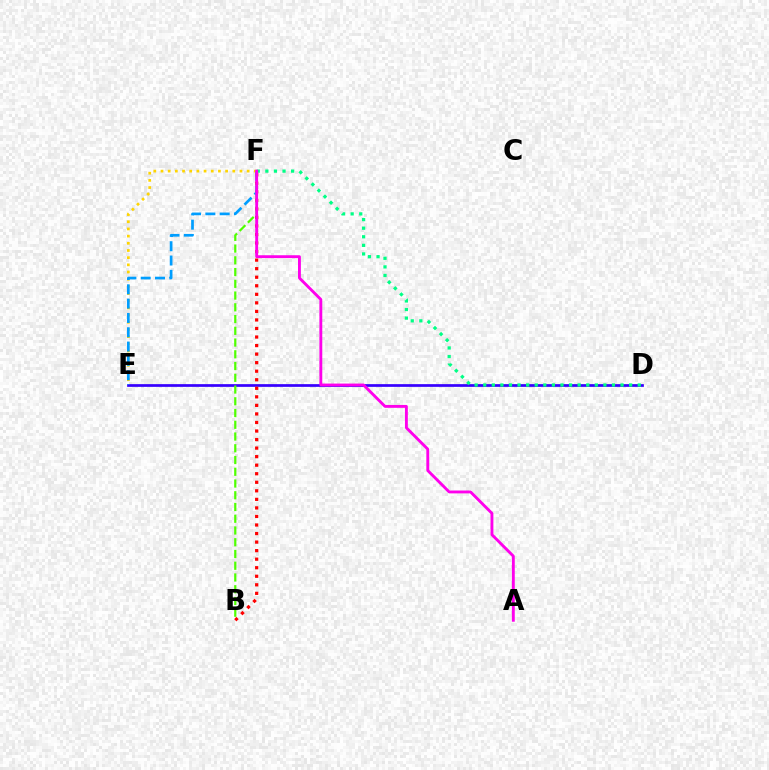{('D', 'E'): [{'color': '#3700ff', 'line_style': 'solid', 'thickness': 1.96}], ('B', 'F'): [{'color': '#ff0000', 'line_style': 'dotted', 'thickness': 2.32}, {'color': '#4fff00', 'line_style': 'dashed', 'thickness': 1.6}], ('D', 'F'): [{'color': '#00ff86', 'line_style': 'dotted', 'thickness': 2.33}], ('E', 'F'): [{'color': '#ffd500', 'line_style': 'dotted', 'thickness': 1.95}, {'color': '#009eff', 'line_style': 'dashed', 'thickness': 1.94}], ('A', 'F'): [{'color': '#ff00ed', 'line_style': 'solid', 'thickness': 2.06}]}